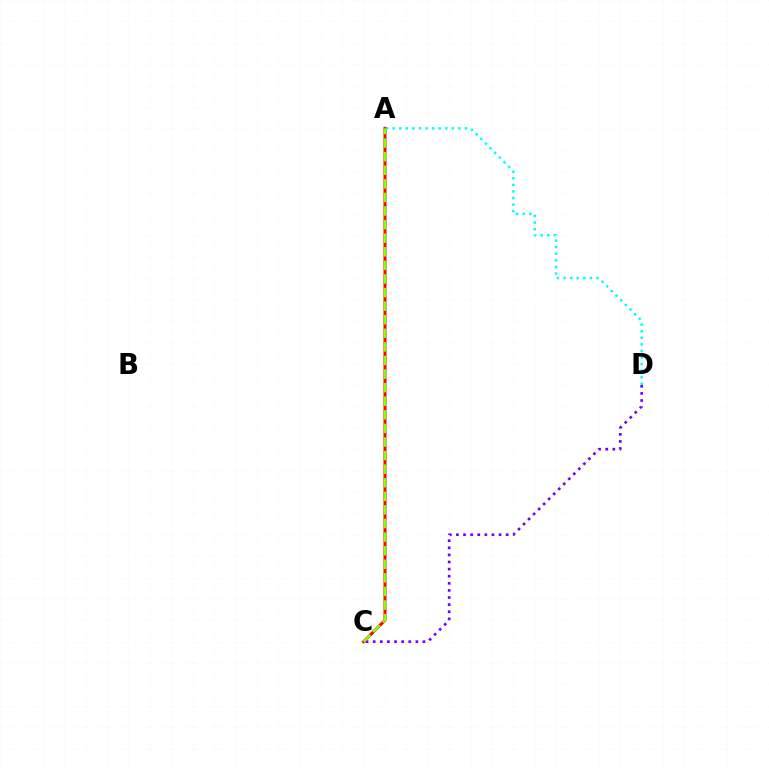{('A', 'C'): [{'color': '#ff0000', 'line_style': 'solid', 'thickness': 2.17}, {'color': '#84ff00', 'line_style': 'dashed', 'thickness': 1.85}], ('C', 'D'): [{'color': '#7200ff', 'line_style': 'dotted', 'thickness': 1.93}], ('A', 'D'): [{'color': '#00fff6', 'line_style': 'dotted', 'thickness': 1.78}]}